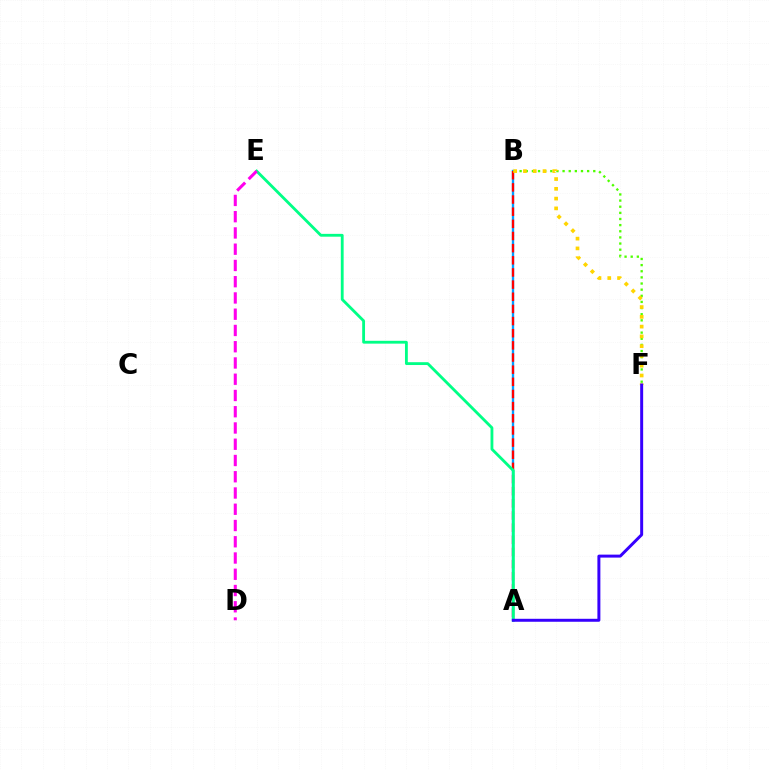{('A', 'B'): [{'color': '#009eff', 'line_style': 'solid', 'thickness': 1.69}, {'color': '#ff0000', 'line_style': 'dashed', 'thickness': 1.65}], ('A', 'E'): [{'color': '#00ff86', 'line_style': 'solid', 'thickness': 2.04}], ('B', 'F'): [{'color': '#4fff00', 'line_style': 'dotted', 'thickness': 1.67}, {'color': '#ffd500', 'line_style': 'dotted', 'thickness': 2.66}], ('A', 'F'): [{'color': '#3700ff', 'line_style': 'solid', 'thickness': 2.14}], ('D', 'E'): [{'color': '#ff00ed', 'line_style': 'dashed', 'thickness': 2.21}]}